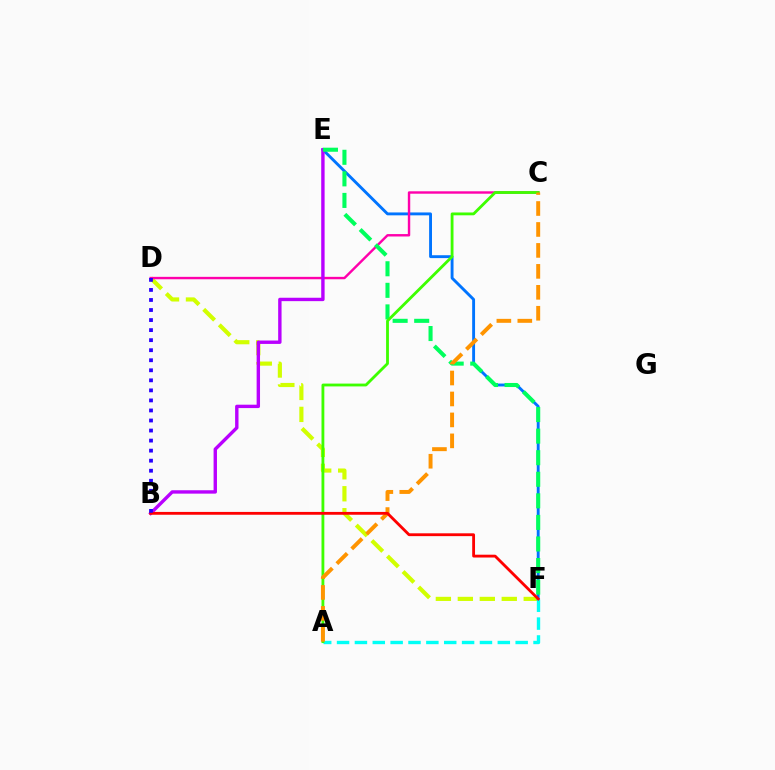{('D', 'F'): [{'color': '#d1ff00', 'line_style': 'dashed', 'thickness': 2.98}], ('E', 'F'): [{'color': '#0074ff', 'line_style': 'solid', 'thickness': 2.08}, {'color': '#00ff5c', 'line_style': 'dashed', 'thickness': 2.93}], ('C', 'D'): [{'color': '#ff00ac', 'line_style': 'solid', 'thickness': 1.74}], ('B', 'E'): [{'color': '#b900ff', 'line_style': 'solid', 'thickness': 2.44}], ('A', 'F'): [{'color': '#00fff6', 'line_style': 'dashed', 'thickness': 2.43}], ('A', 'C'): [{'color': '#3dff00', 'line_style': 'solid', 'thickness': 2.03}, {'color': '#ff9400', 'line_style': 'dashed', 'thickness': 2.85}], ('B', 'F'): [{'color': '#ff0000', 'line_style': 'solid', 'thickness': 2.04}], ('B', 'D'): [{'color': '#2500ff', 'line_style': 'dotted', 'thickness': 2.73}]}